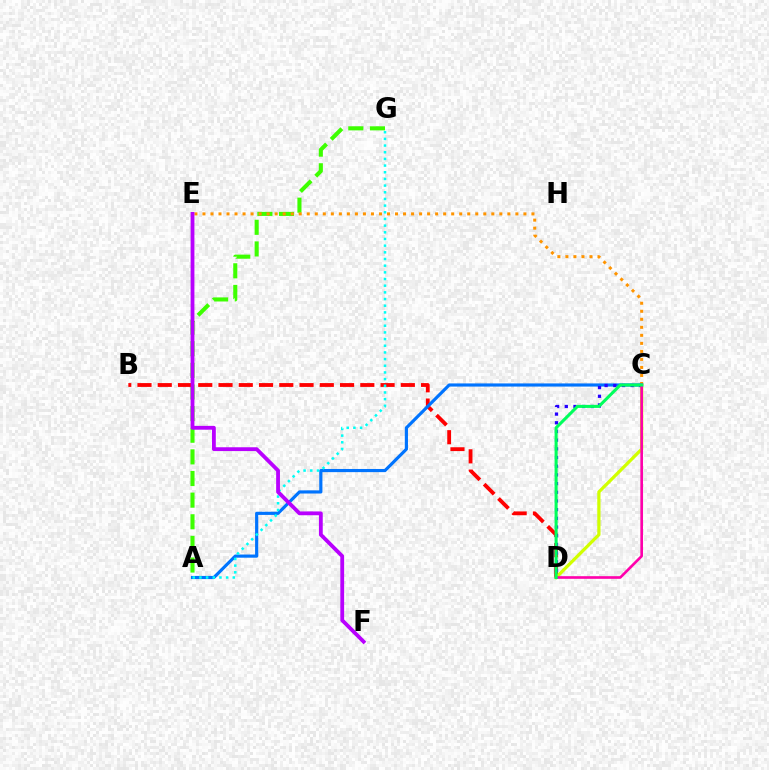{('A', 'G'): [{'color': '#3dff00', 'line_style': 'dashed', 'thickness': 2.94}, {'color': '#00fff6', 'line_style': 'dotted', 'thickness': 1.81}], ('B', 'D'): [{'color': '#ff0000', 'line_style': 'dashed', 'thickness': 2.75}], ('C', 'E'): [{'color': '#ff9400', 'line_style': 'dotted', 'thickness': 2.18}], ('C', 'D'): [{'color': '#d1ff00', 'line_style': 'solid', 'thickness': 2.33}, {'color': '#2500ff', 'line_style': 'dotted', 'thickness': 2.36}, {'color': '#ff00ac', 'line_style': 'solid', 'thickness': 1.9}, {'color': '#00ff5c', 'line_style': 'solid', 'thickness': 2.2}], ('A', 'C'): [{'color': '#0074ff', 'line_style': 'solid', 'thickness': 2.27}], ('E', 'F'): [{'color': '#b900ff', 'line_style': 'solid', 'thickness': 2.75}]}